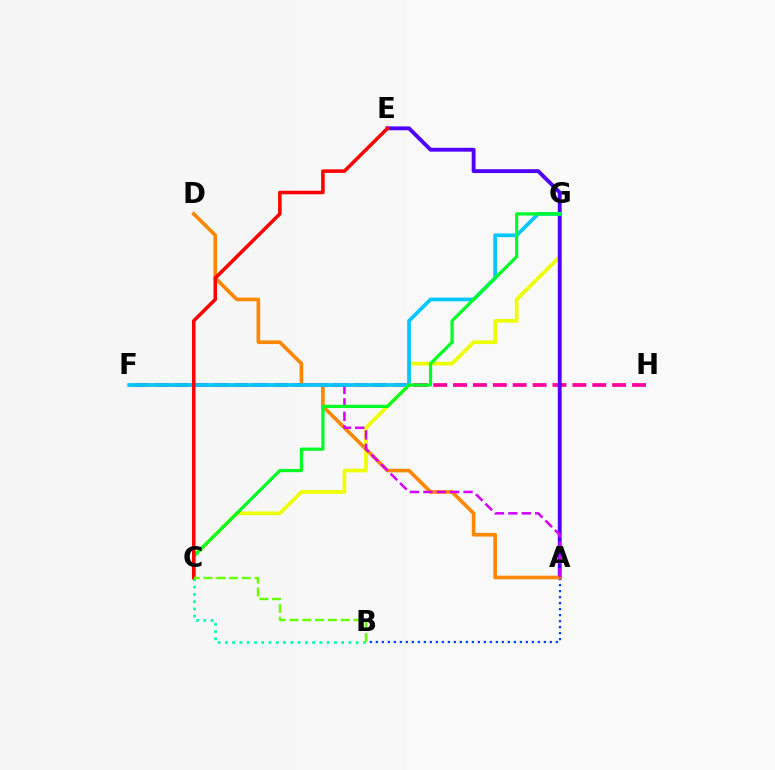{('A', 'B'): [{'color': '#003fff', 'line_style': 'dotted', 'thickness': 1.63}], ('C', 'G'): [{'color': '#eeff00', 'line_style': 'solid', 'thickness': 2.66}, {'color': '#00ff27', 'line_style': 'solid', 'thickness': 2.33}], ('F', 'H'): [{'color': '#ff00a0', 'line_style': 'dashed', 'thickness': 2.7}], ('A', 'E'): [{'color': '#4f00ff', 'line_style': 'solid', 'thickness': 2.78}], ('B', 'C'): [{'color': '#00ffaf', 'line_style': 'dotted', 'thickness': 1.97}, {'color': '#66ff00', 'line_style': 'dashed', 'thickness': 1.74}], ('A', 'D'): [{'color': '#ff8800', 'line_style': 'solid', 'thickness': 2.63}], ('A', 'F'): [{'color': '#d600ff', 'line_style': 'dashed', 'thickness': 1.82}], ('F', 'G'): [{'color': '#00c7ff', 'line_style': 'solid', 'thickness': 2.67}], ('C', 'E'): [{'color': '#ff0000', 'line_style': 'solid', 'thickness': 2.55}]}